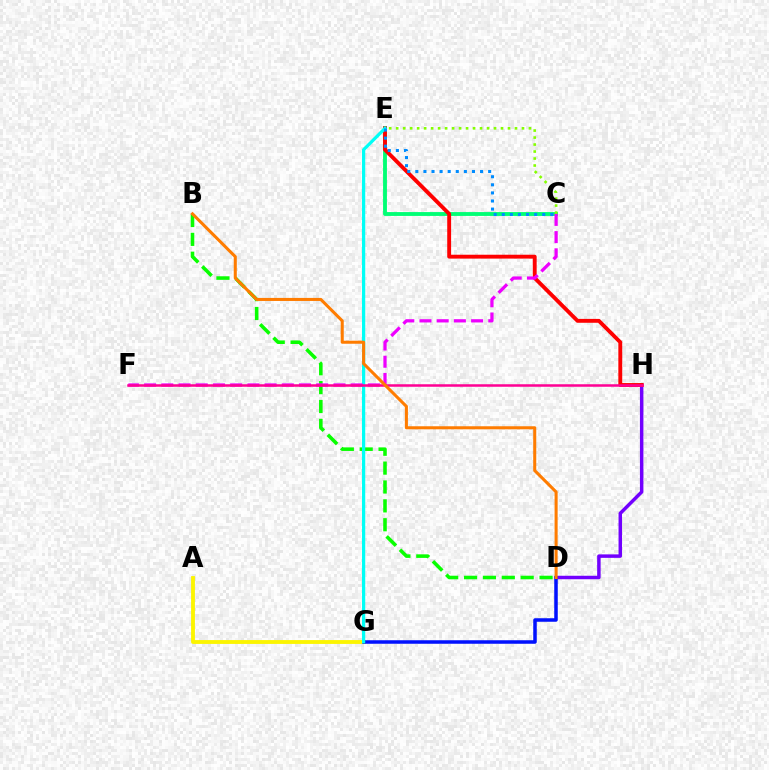{('D', 'H'): [{'color': '#7200ff', 'line_style': 'solid', 'thickness': 2.5}], ('A', 'G'): [{'color': '#fcf500', 'line_style': 'solid', 'thickness': 2.77}], ('C', 'E'): [{'color': '#00ff74', 'line_style': 'solid', 'thickness': 2.77}, {'color': '#84ff00', 'line_style': 'dotted', 'thickness': 1.9}, {'color': '#008cff', 'line_style': 'dotted', 'thickness': 2.2}], ('D', 'G'): [{'color': '#0010ff', 'line_style': 'solid', 'thickness': 2.53}], ('E', 'H'): [{'color': '#ff0000', 'line_style': 'solid', 'thickness': 2.79}], ('B', 'D'): [{'color': '#08ff00', 'line_style': 'dashed', 'thickness': 2.56}, {'color': '#ff7c00', 'line_style': 'solid', 'thickness': 2.19}], ('E', 'G'): [{'color': '#00fff6', 'line_style': 'solid', 'thickness': 2.33}], ('C', 'F'): [{'color': '#ee00ff', 'line_style': 'dashed', 'thickness': 2.34}], ('F', 'H'): [{'color': '#ff0094', 'line_style': 'solid', 'thickness': 1.81}]}